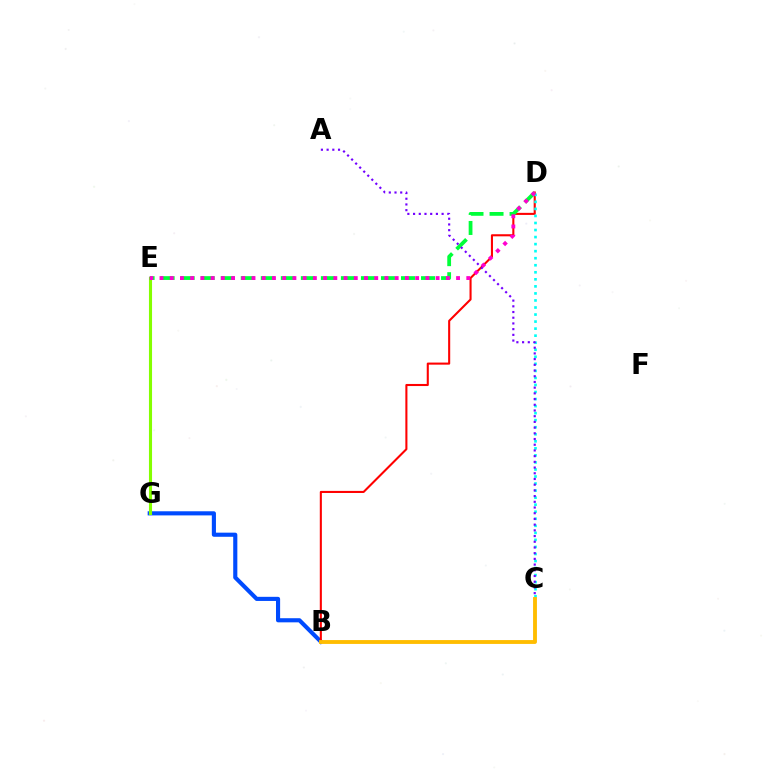{('B', 'G'): [{'color': '#004bff', 'line_style': 'solid', 'thickness': 2.97}], ('E', 'G'): [{'color': '#84ff00', 'line_style': 'solid', 'thickness': 2.23}], ('B', 'D'): [{'color': '#ff0000', 'line_style': 'solid', 'thickness': 1.5}], ('C', 'D'): [{'color': '#00fff6', 'line_style': 'dotted', 'thickness': 1.91}], ('D', 'E'): [{'color': '#00ff39', 'line_style': 'dashed', 'thickness': 2.72}, {'color': '#ff00cf', 'line_style': 'dotted', 'thickness': 2.78}], ('A', 'C'): [{'color': '#7200ff', 'line_style': 'dotted', 'thickness': 1.55}], ('B', 'C'): [{'color': '#ffbd00', 'line_style': 'solid', 'thickness': 2.77}]}